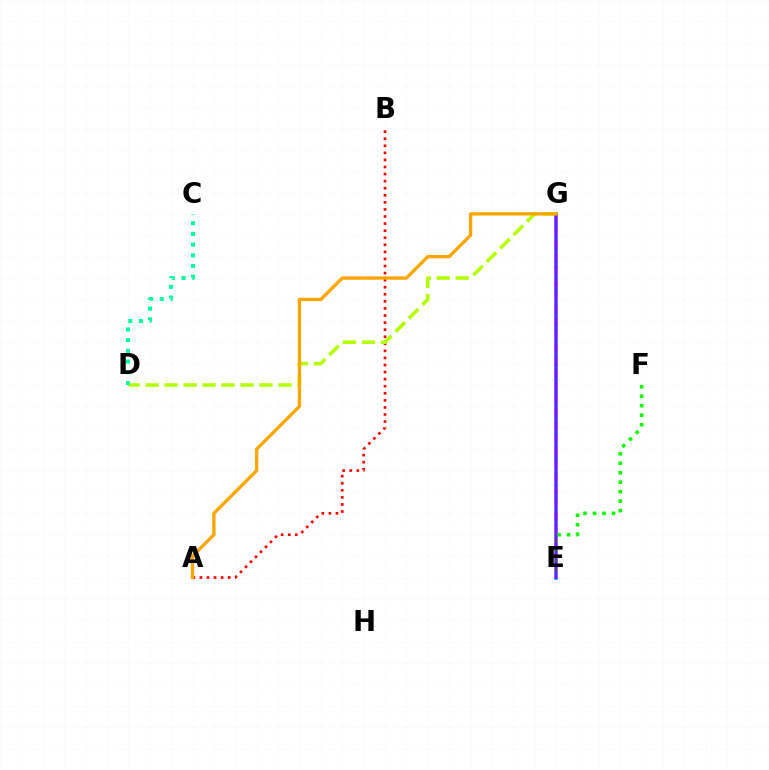{('E', 'G'): [{'color': '#00b5ff', 'line_style': 'solid', 'thickness': 2.68}, {'color': '#ff00bd', 'line_style': 'dashed', 'thickness': 1.76}, {'color': '#0010ff', 'line_style': 'dotted', 'thickness': 1.56}, {'color': '#9b00ff', 'line_style': 'solid', 'thickness': 1.74}], ('A', 'B'): [{'color': '#ff0000', 'line_style': 'dotted', 'thickness': 1.92}], ('D', 'G'): [{'color': '#b3ff00', 'line_style': 'dashed', 'thickness': 2.58}], ('E', 'F'): [{'color': '#08ff00', 'line_style': 'dotted', 'thickness': 2.58}], ('C', 'D'): [{'color': '#00ff9d', 'line_style': 'dotted', 'thickness': 2.91}], ('A', 'G'): [{'color': '#ffa500', 'line_style': 'solid', 'thickness': 2.38}]}